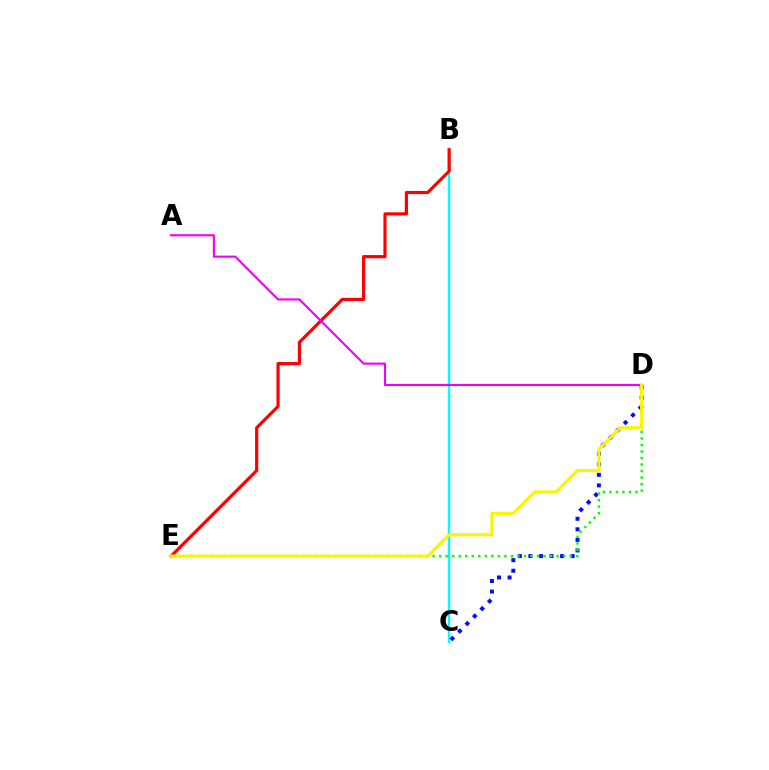{('B', 'C'): [{'color': '#00fff6', 'line_style': 'solid', 'thickness': 1.73}], ('C', 'D'): [{'color': '#0010ff', 'line_style': 'dotted', 'thickness': 2.87}], ('D', 'E'): [{'color': '#08ff00', 'line_style': 'dotted', 'thickness': 1.77}, {'color': '#fcf500', 'line_style': 'solid', 'thickness': 2.27}], ('B', 'E'): [{'color': '#ff0000', 'line_style': 'solid', 'thickness': 2.28}], ('A', 'D'): [{'color': '#ee00ff', 'line_style': 'solid', 'thickness': 1.52}]}